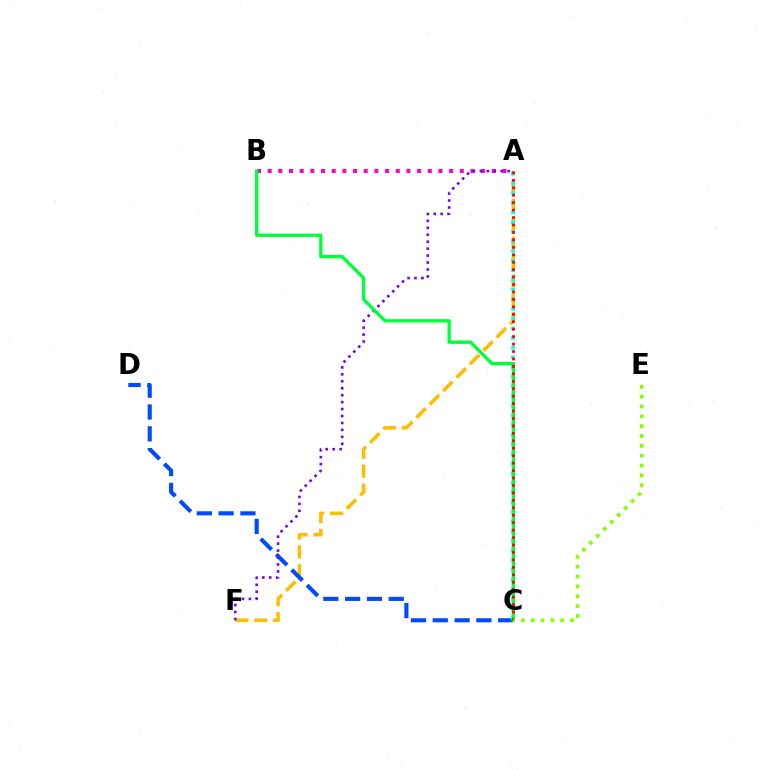{('A', 'F'): [{'color': '#ffbd00', 'line_style': 'dashed', 'thickness': 2.57}, {'color': '#7200ff', 'line_style': 'dotted', 'thickness': 1.89}], ('C', 'D'): [{'color': '#004bff', 'line_style': 'dashed', 'thickness': 2.96}], ('A', 'B'): [{'color': '#ff00cf', 'line_style': 'dotted', 'thickness': 2.9}], ('A', 'C'): [{'color': '#00fff6', 'line_style': 'dotted', 'thickness': 2.63}, {'color': '#ff0000', 'line_style': 'dotted', 'thickness': 2.02}], ('B', 'C'): [{'color': '#00ff39', 'line_style': 'solid', 'thickness': 2.4}], ('C', 'E'): [{'color': '#84ff00', 'line_style': 'dotted', 'thickness': 2.67}]}